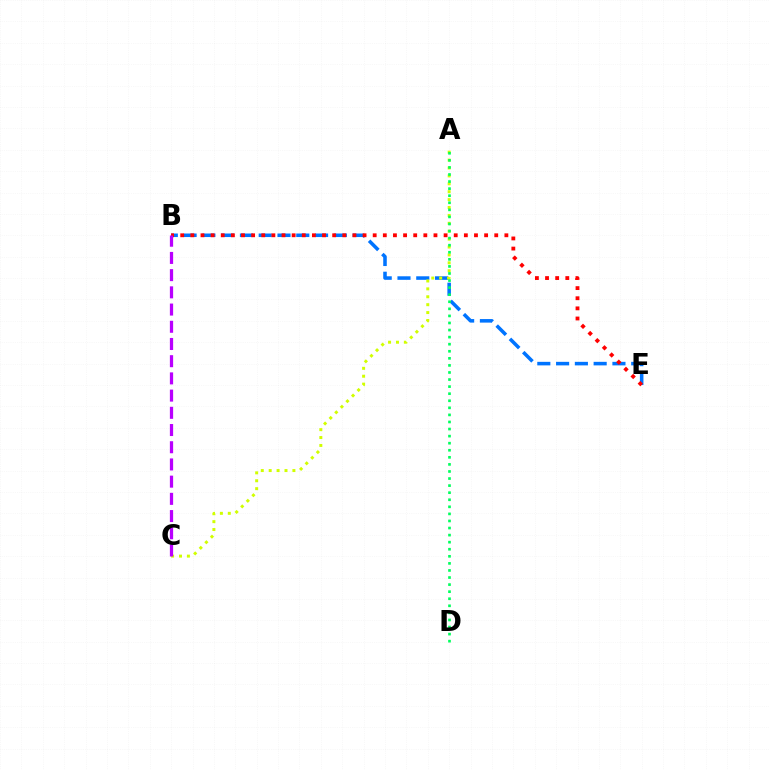{('B', 'E'): [{'color': '#0074ff', 'line_style': 'dashed', 'thickness': 2.55}, {'color': '#ff0000', 'line_style': 'dotted', 'thickness': 2.75}], ('A', 'C'): [{'color': '#d1ff00', 'line_style': 'dotted', 'thickness': 2.15}], ('A', 'D'): [{'color': '#00ff5c', 'line_style': 'dotted', 'thickness': 1.92}], ('B', 'C'): [{'color': '#b900ff', 'line_style': 'dashed', 'thickness': 2.34}]}